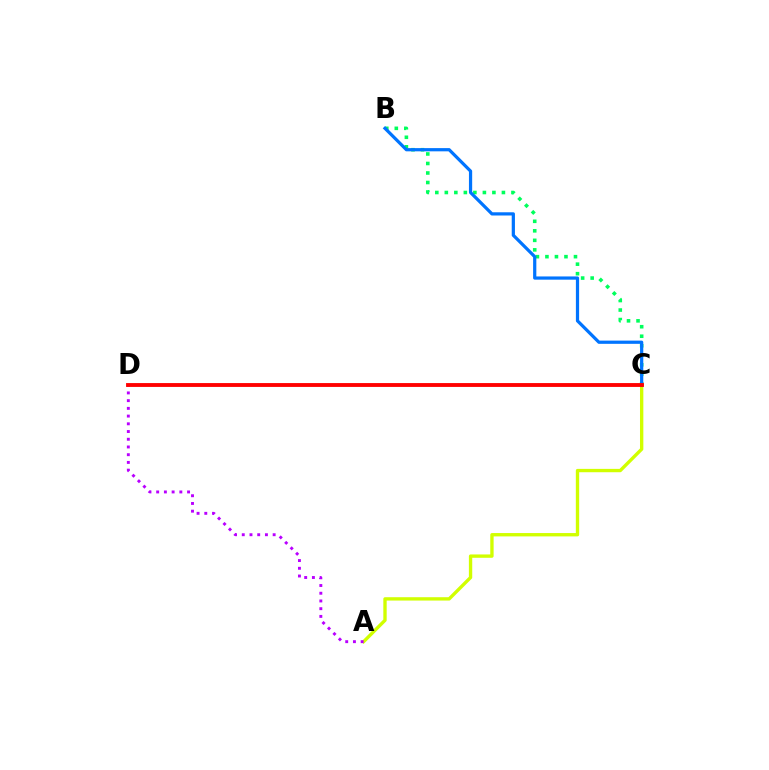{('A', 'C'): [{'color': '#d1ff00', 'line_style': 'solid', 'thickness': 2.41}], ('B', 'C'): [{'color': '#00ff5c', 'line_style': 'dotted', 'thickness': 2.59}, {'color': '#0074ff', 'line_style': 'solid', 'thickness': 2.32}], ('A', 'D'): [{'color': '#b900ff', 'line_style': 'dotted', 'thickness': 2.1}], ('C', 'D'): [{'color': '#ff0000', 'line_style': 'solid', 'thickness': 2.77}]}